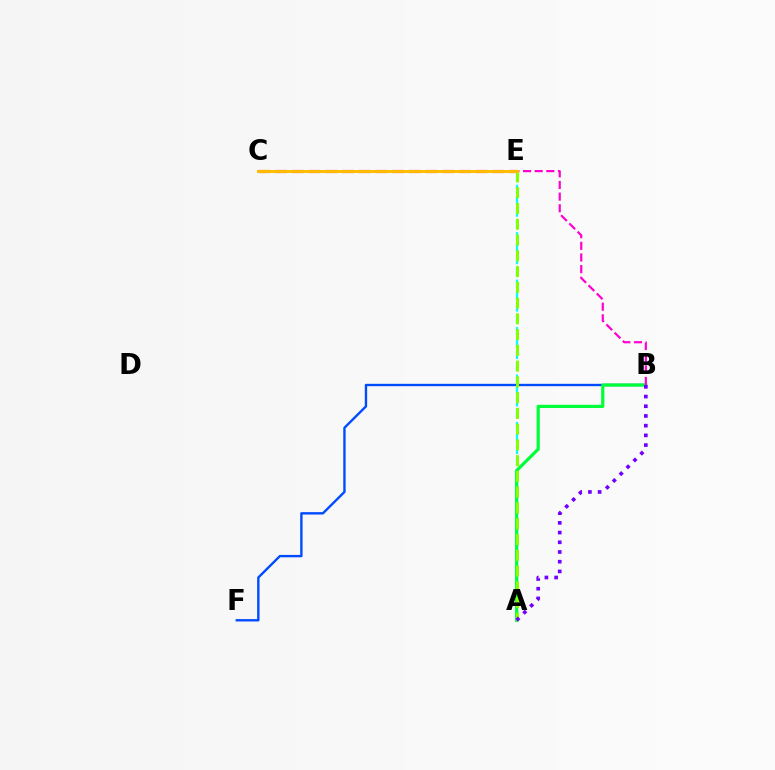{('A', 'E'): [{'color': '#00fff6', 'line_style': 'dashed', 'thickness': 1.61}, {'color': '#84ff00', 'line_style': 'dashed', 'thickness': 2.14}], ('B', 'F'): [{'color': '#004bff', 'line_style': 'solid', 'thickness': 1.71}], ('A', 'B'): [{'color': '#00ff39', 'line_style': 'solid', 'thickness': 2.31}, {'color': '#7200ff', 'line_style': 'dotted', 'thickness': 2.64}], ('C', 'E'): [{'color': '#ff0000', 'line_style': 'dashed', 'thickness': 2.27}, {'color': '#ffbd00', 'line_style': 'solid', 'thickness': 2.12}], ('B', 'E'): [{'color': '#ff00cf', 'line_style': 'dashed', 'thickness': 1.58}]}